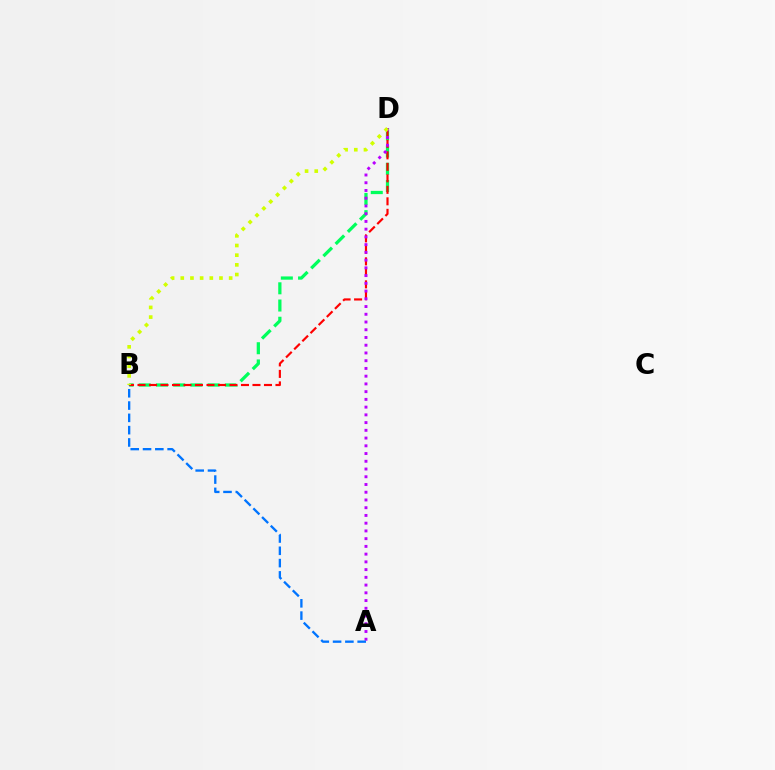{('B', 'D'): [{'color': '#00ff5c', 'line_style': 'dashed', 'thickness': 2.34}, {'color': '#ff0000', 'line_style': 'dashed', 'thickness': 1.56}, {'color': '#d1ff00', 'line_style': 'dotted', 'thickness': 2.63}], ('A', 'D'): [{'color': '#b900ff', 'line_style': 'dotted', 'thickness': 2.1}], ('A', 'B'): [{'color': '#0074ff', 'line_style': 'dashed', 'thickness': 1.67}]}